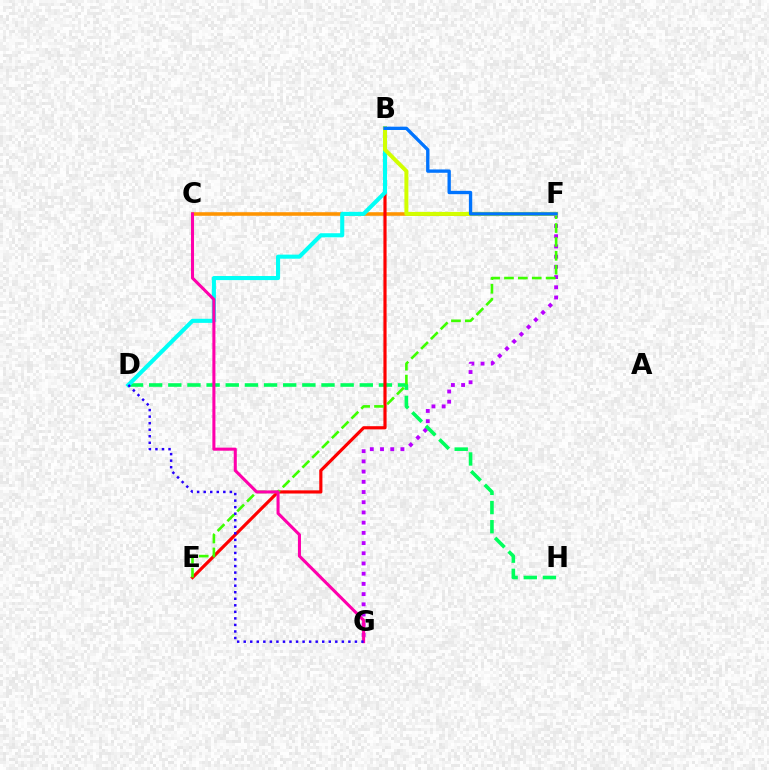{('C', 'F'): [{'color': '#ff9400', 'line_style': 'solid', 'thickness': 2.57}], ('F', 'G'): [{'color': '#b900ff', 'line_style': 'dotted', 'thickness': 2.77}], ('D', 'H'): [{'color': '#00ff5c', 'line_style': 'dashed', 'thickness': 2.6}], ('B', 'E'): [{'color': '#ff0000', 'line_style': 'solid', 'thickness': 2.28}], ('E', 'F'): [{'color': '#3dff00', 'line_style': 'dashed', 'thickness': 1.89}], ('B', 'D'): [{'color': '#00fff6', 'line_style': 'solid', 'thickness': 2.94}], ('B', 'F'): [{'color': '#d1ff00', 'line_style': 'solid', 'thickness': 2.87}, {'color': '#0074ff', 'line_style': 'solid', 'thickness': 2.4}], ('C', 'G'): [{'color': '#ff00ac', 'line_style': 'solid', 'thickness': 2.2}], ('D', 'G'): [{'color': '#2500ff', 'line_style': 'dotted', 'thickness': 1.78}]}